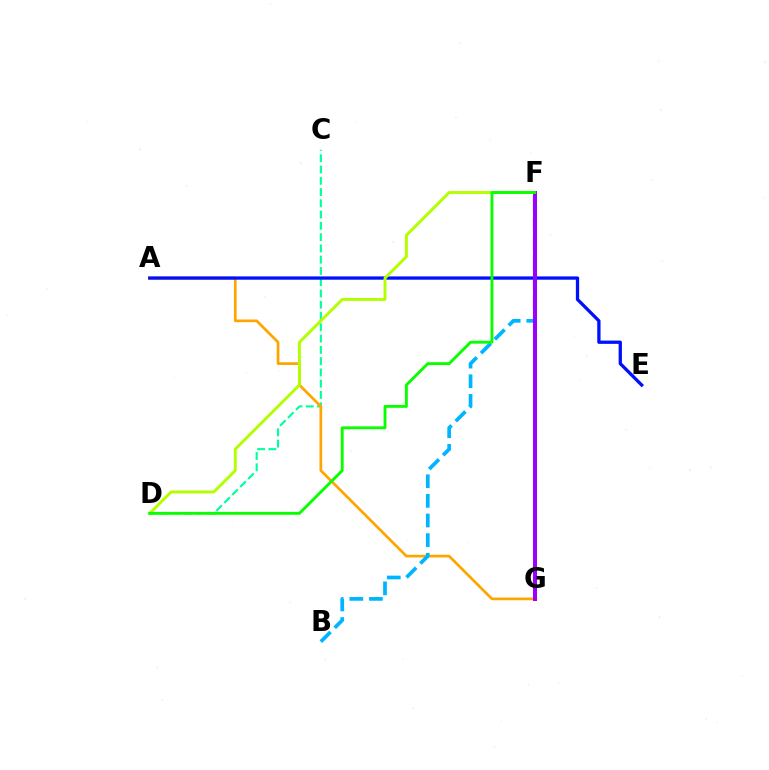{('F', 'G'): [{'color': '#ff00bd', 'line_style': 'dashed', 'thickness': 2.87}, {'color': '#ff0000', 'line_style': 'dashed', 'thickness': 1.79}, {'color': '#9b00ff', 'line_style': 'solid', 'thickness': 2.88}], ('C', 'D'): [{'color': '#00ff9d', 'line_style': 'dashed', 'thickness': 1.53}], ('A', 'G'): [{'color': '#ffa500', 'line_style': 'solid', 'thickness': 1.95}], ('B', 'F'): [{'color': '#00b5ff', 'line_style': 'dashed', 'thickness': 2.67}], ('A', 'E'): [{'color': '#0010ff', 'line_style': 'solid', 'thickness': 2.37}], ('D', 'F'): [{'color': '#b3ff00', 'line_style': 'solid', 'thickness': 2.11}, {'color': '#08ff00', 'line_style': 'solid', 'thickness': 2.07}]}